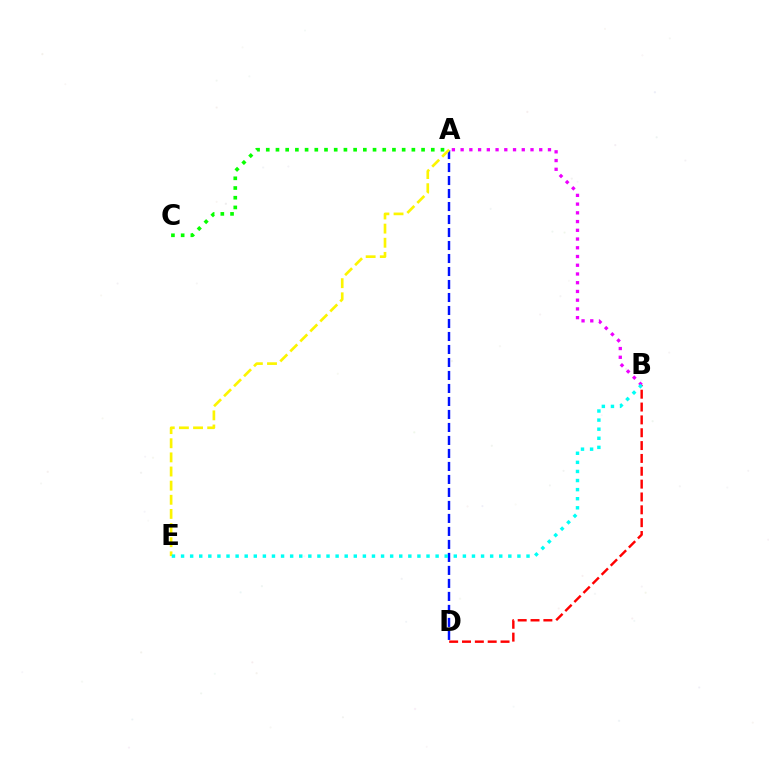{('A', 'D'): [{'color': '#0010ff', 'line_style': 'dashed', 'thickness': 1.77}], ('A', 'C'): [{'color': '#08ff00', 'line_style': 'dotted', 'thickness': 2.64}], ('A', 'B'): [{'color': '#ee00ff', 'line_style': 'dotted', 'thickness': 2.37}], ('B', 'D'): [{'color': '#ff0000', 'line_style': 'dashed', 'thickness': 1.75}], ('A', 'E'): [{'color': '#fcf500', 'line_style': 'dashed', 'thickness': 1.92}], ('B', 'E'): [{'color': '#00fff6', 'line_style': 'dotted', 'thickness': 2.47}]}